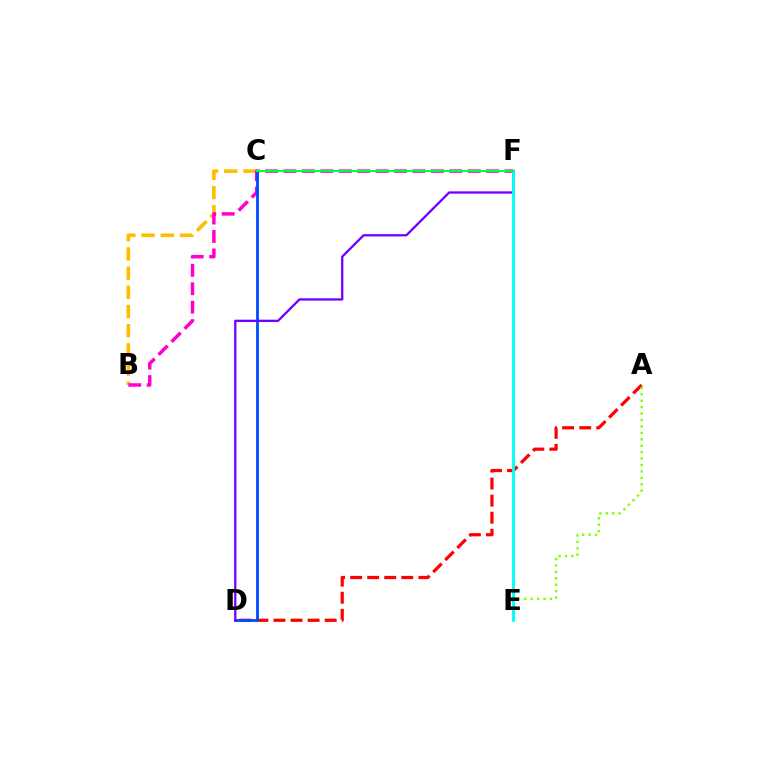{('B', 'C'): [{'color': '#ffbd00', 'line_style': 'dashed', 'thickness': 2.61}], ('B', 'F'): [{'color': '#ff00cf', 'line_style': 'dashed', 'thickness': 2.5}], ('A', 'D'): [{'color': '#ff0000', 'line_style': 'dashed', 'thickness': 2.32}], ('C', 'D'): [{'color': '#004bff', 'line_style': 'solid', 'thickness': 2.03}], ('A', 'E'): [{'color': '#84ff00', 'line_style': 'dotted', 'thickness': 1.75}], ('D', 'F'): [{'color': '#7200ff', 'line_style': 'solid', 'thickness': 1.66}], ('E', 'F'): [{'color': '#00fff6', 'line_style': 'solid', 'thickness': 2.05}], ('C', 'F'): [{'color': '#00ff39', 'line_style': 'solid', 'thickness': 1.53}]}